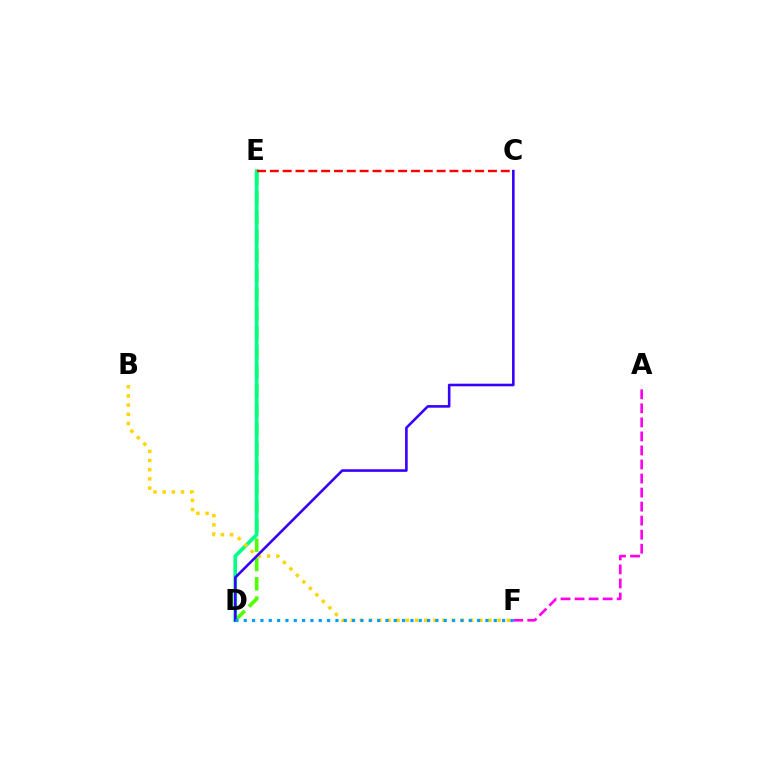{('D', 'E'): [{'color': '#4fff00', 'line_style': 'dashed', 'thickness': 2.62}, {'color': '#00ff86', 'line_style': 'solid', 'thickness': 2.66}], ('A', 'F'): [{'color': '#ff00ed', 'line_style': 'dashed', 'thickness': 1.91}], ('B', 'F'): [{'color': '#ffd500', 'line_style': 'dotted', 'thickness': 2.49}], ('C', 'E'): [{'color': '#ff0000', 'line_style': 'dashed', 'thickness': 1.74}], ('C', 'D'): [{'color': '#3700ff', 'line_style': 'solid', 'thickness': 1.87}], ('D', 'F'): [{'color': '#009eff', 'line_style': 'dotted', 'thickness': 2.26}]}